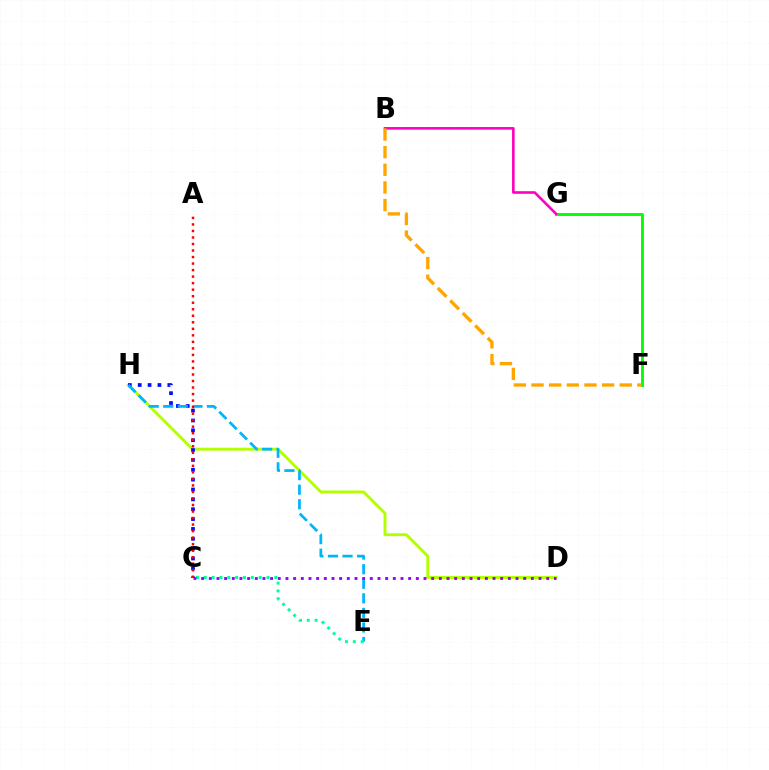{('D', 'H'): [{'color': '#b3ff00', 'line_style': 'solid', 'thickness': 2.09}], ('C', 'H'): [{'color': '#0010ff', 'line_style': 'dotted', 'thickness': 2.68}], ('E', 'H'): [{'color': '#00b5ff', 'line_style': 'dashed', 'thickness': 1.98}], ('F', 'G'): [{'color': '#08ff00', 'line_style': 'solid', 'thickness': 2.1}], ('B', 'G'): [{'color': '#ff00bd', 'line_style': 'solid', 'thickness': 1.87}], ('B', 'F'): [{'color': '#ffa500', 'line_style': 'dashed', 'thickness': 2.4}], ('C', 'E'): [{'color': '#00ff9d', 'line_style': 'dotted', 'thickness': 2.13}], ('C', 'D'): [{'color': '#9b00ff', 'line_style': 'dotted', 'thickness': 2.08}], ('A', 'C'): [{'color': '#ff0000', 'line_style': 'dotted', 'thickness': 1.77}]}